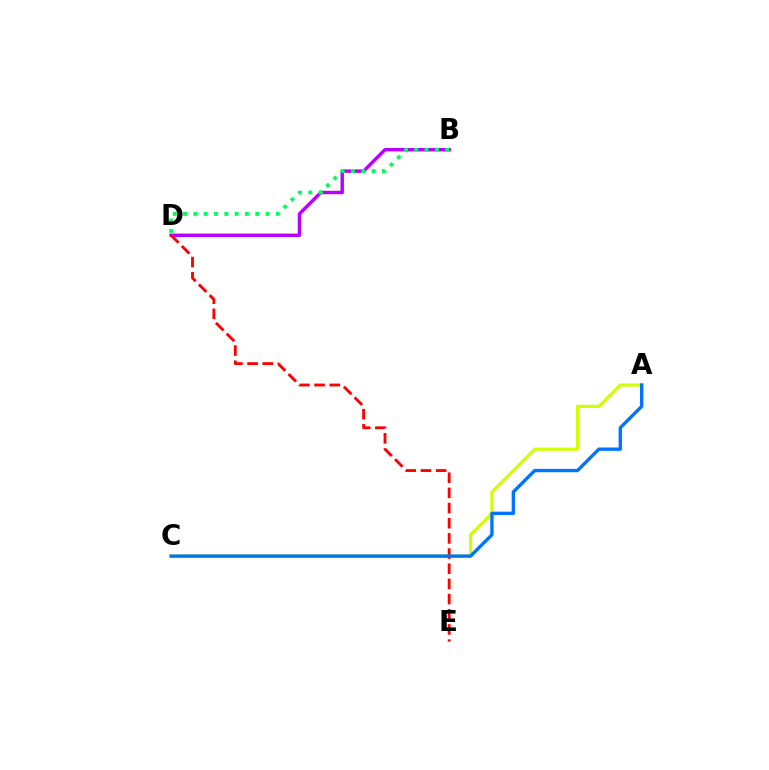{('A', 'C'): [{'color': '#d1ff00', 'line_style': 'solid', 'thickness': 2.3}, {'color': '#0074ff', 'line_style': 'solid', 'thickness': 2.42}], ('B', 'D'): [{'color': '#b900ff', 'line_style': 'solid', 'thickness': 2.48}, {'color': '#00ff5c', 'line_style': 'dotted', 'thickness': 2.8}], ('D', 'E'): [{'color': '#ff0000', 'line_style': 'dashed', 'thickness': 2.06}]}